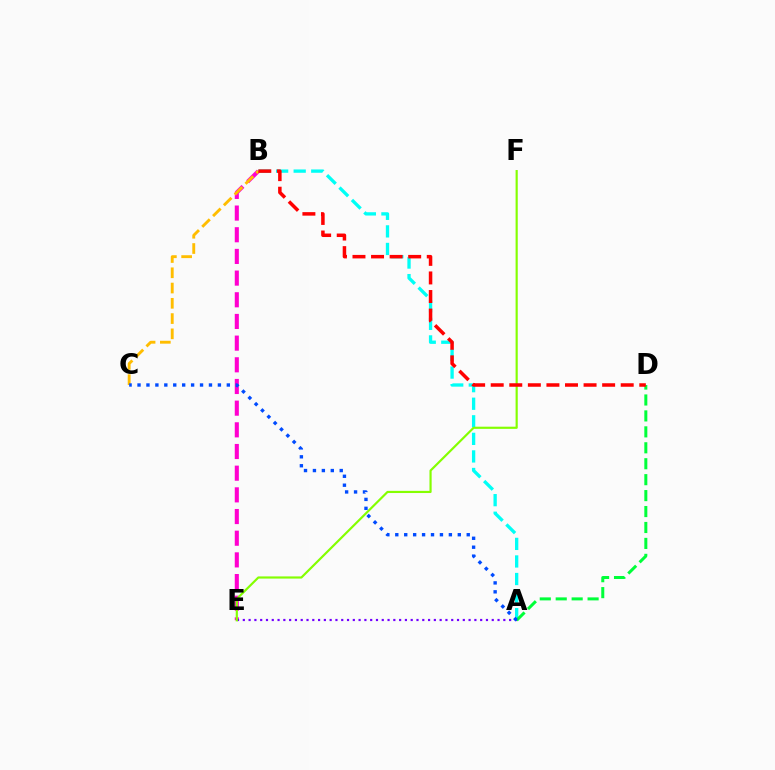{('A', 'B'): [{'color': '#00fff6', 'line_style': 'dashed', 'thickness': 2.39}], ('B', 'E'): [{'color': '#ff00cf', 'line_style': 'dashed', 'thickness': 2.94}], ('B', 'C'): [{'color': '#ffbd00', 'line_style': 'dashed', 'thickness': 2.07}], ('A', 'E'): [{'color': '#7200ff', 'line_style': 'dotted', 'thickness': 1.57}], ('E', 'F'): [{'color': '#84ff00', 'line_style': 'solid', 'thickness': 1.56}], ('A', 'D'): [{'color': '#00ff39', 'line_style': 'dashed', 'thickness': 2.17}], ('B', 'D'): [{'color': '#ff0000', 'line_style': 'dashed', 'thickness': 2.52}], ('A', 'C'): [{'color': '#004bff', 'line_style': 'dotted', 'thickness': 2.43}]}